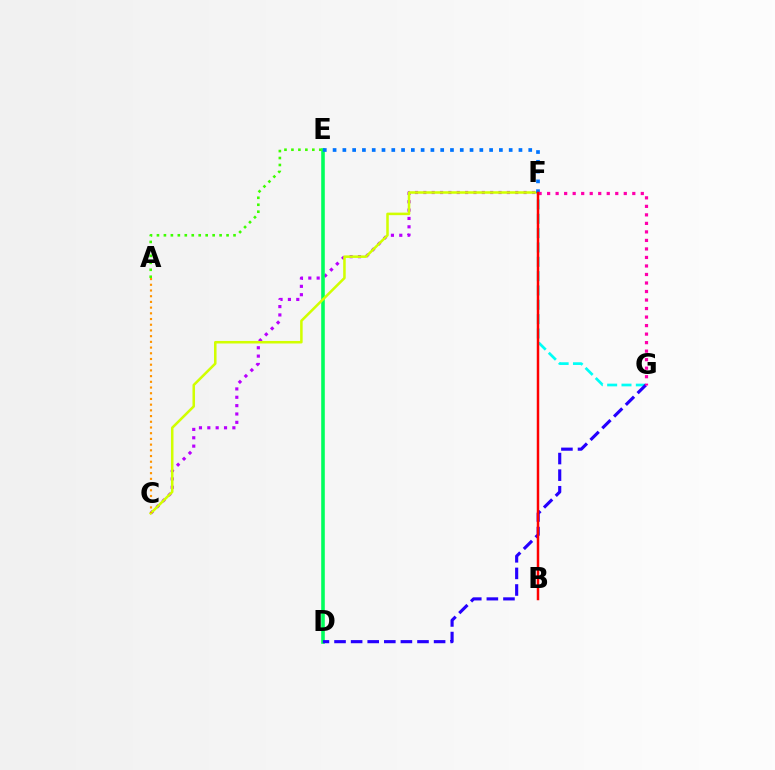{('F', 'G'): [{'color': '#00fff6', 'line_style': 'dashed', 'thickness': 1.95}, {'color': '#ff00ac', 'line_style': 'dotted', 'thickness': 2.31}], ('C', 'F'): [{'color': '#b900ff', 'line_style': 'dotted', 'thickness': 2.27}, {'color': '#d1ff00', 'line_style': 'solid', 'thickness': 1.82}], ('D', 'E'): [{'color': '#00ff5c', 'line_style': 'solid', 'thickness': 2.58}], ('D', 'G'): [{'color': '#2500ff', 'line_style': 'dashed', 'thickness': 2.25}], ('A', 'E'): [{'color': '#3dff00', 'line_style': 'dotted', 'thickness': 1.89}], ('E', 'F'): [{'color': '#0074ff', 'line_style': 'dotted', 'thickness': 2.66}], ('A', 'C'): [{'color': '#ff9400', 'line_style': 'dotted', 'thickness': 1.55}], ('B', 'F'): [{'color': '#ff0000', 'line_style': 'solid', 'thickness': 1.79}]}